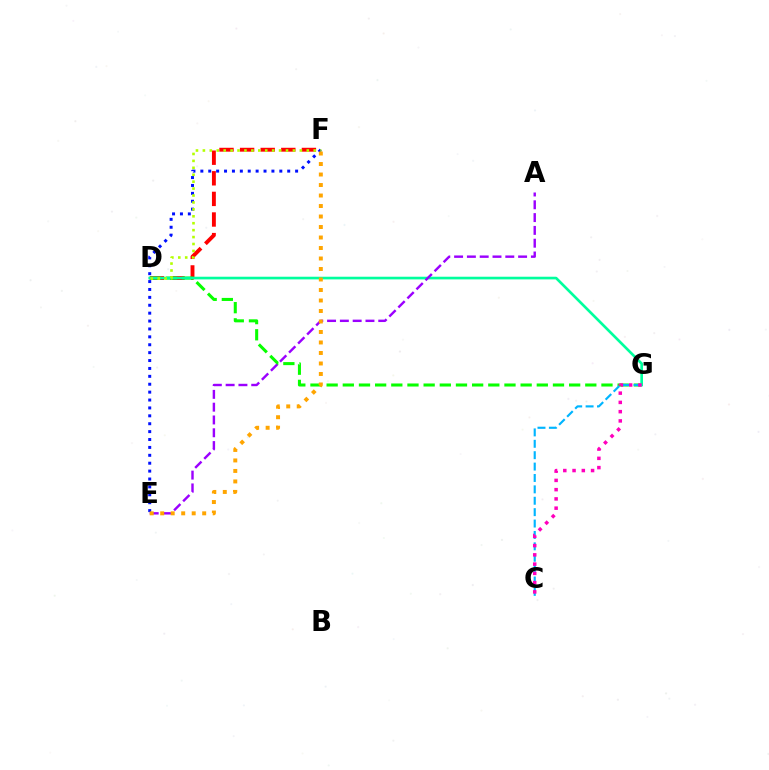{('D', 'F'): [{'color': '#ff0000', 'line_style': 'dashed', 'thickness': 2.8}, {'color': '#b3ff00', 'line_style': 'dotted', 'thickness': 1.88}], ('E', 'F'): [{'color': '#0010ff', 'line_style': 'dotted', 'thickness': 2.15}, {'color': '#ffa500', 'line_style': 'dotted', 'thickness': 2.85}], ('D', 'G'): [{'color': '#08ff00', 'line_style': 'dashed', 'thickness': 2.2}, {'color': '#00ff9d', 'line_style': 'solid', 'thickness': 1.92}], ('C', 'G'): [{'color': '#00b5ff', 'line_style': 'dashed', 'thickness': 1.55}, {'color': '#ff00bd', 'line_style': 'dotted', 'thickness': 2.52}], ('A', 'E'): [{'color': '#9b00ff', 'line_style': 'dashed', 'thickness': 1.74}]}